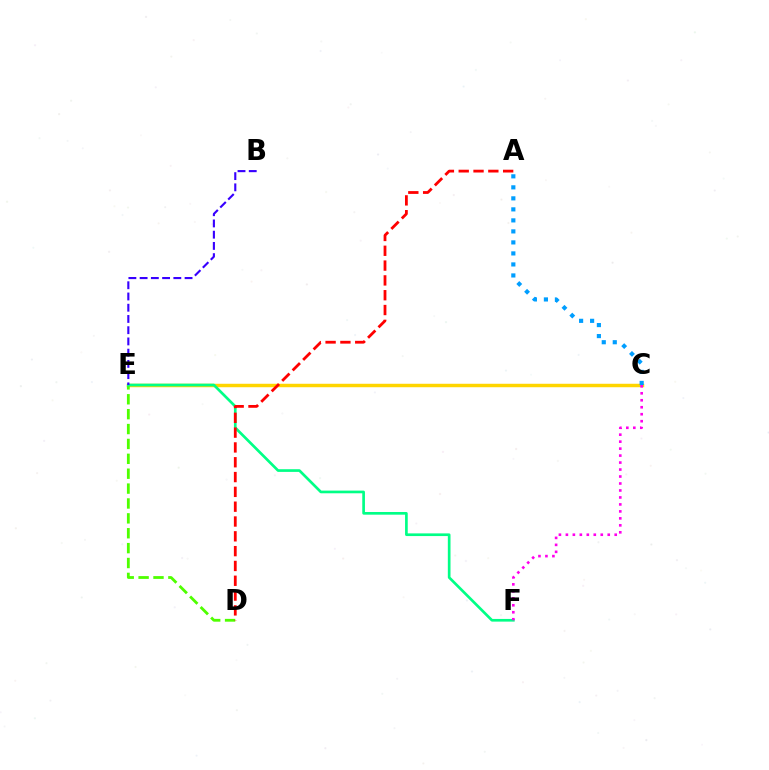{('C', 'E'): [{'color': '#ffd500', 'line_style': 'solid', 'thickness': 2.49}], ('D', 'E'): [{'color': '#4fff00', 'line_style': 'dashed', 'thickness': 2.02}], ('E', 'F'): [{'color': '#00ff86', 'line_style': 'solid', 'thickness': 1.93}], ('A', 'C'): [{'color': '#009eff', 'line_style': 'dotted', 'thickness': 2.99}], ('C', 'F'): [{'color': '#ff00ed', 'line_style': 'dotted', 'thickness': 1.89}], ('A', 'D'): [{'color': '#ff0000', 'line_style': 'dashed', 'thickness': 2.01}], ('B', 'E'): [{'color': '#3700ff', 'line_style': 'dashed', 'thickness': 1.53}]}